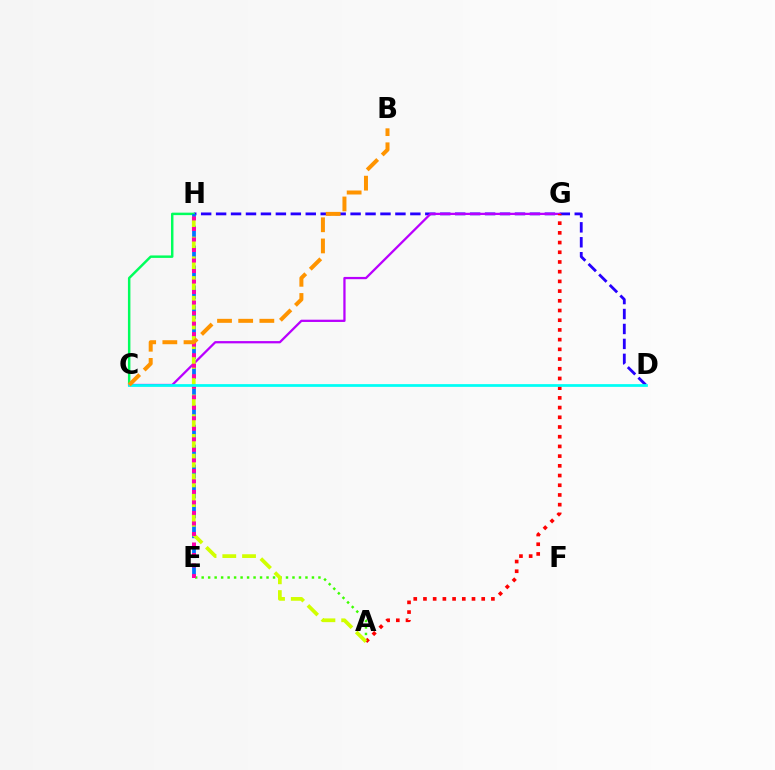{('D', 'H'): [{'color': '#2500ff', 'line_style': 'dashed', 'thickness': 2.03}], ('C', 'H'): [{'color': '#00ff5c', 'line_style': 'solid', 'thickness': 1.78}], ('A', 'E'): [{'color': '#3dff00', 'line_style': 'dotted', 'thickness': 1.76}], ('C', 'G'): [{'color': '#b900ff', 'line_style': 'solid', 'thickness': 1.63}], ('A', 'G'): [{'color': '#ff0000', 'line_style': 'dotted', 'thickness': 2.64}], ('E', 'H'): [{'color': '#0074ff', 'line_style': 'dashed', 'thickness': 2.7}, {'color': '#ff00ac', 'line_style': 'dotted', 'thickness': 2.86}], ('A', 'H'): [{'color': '#d1ff00', 'line_style': 'dashed', 'thickness': 2.68}], ('C', 'D'): [{'color': '#00fff6', 'line_style': 'solid', 'thickness': 1.97}], ('B', 'C'): [{'color': '#ff9400', 'line_style': 'dashed', 'thickness': 2.88}]}